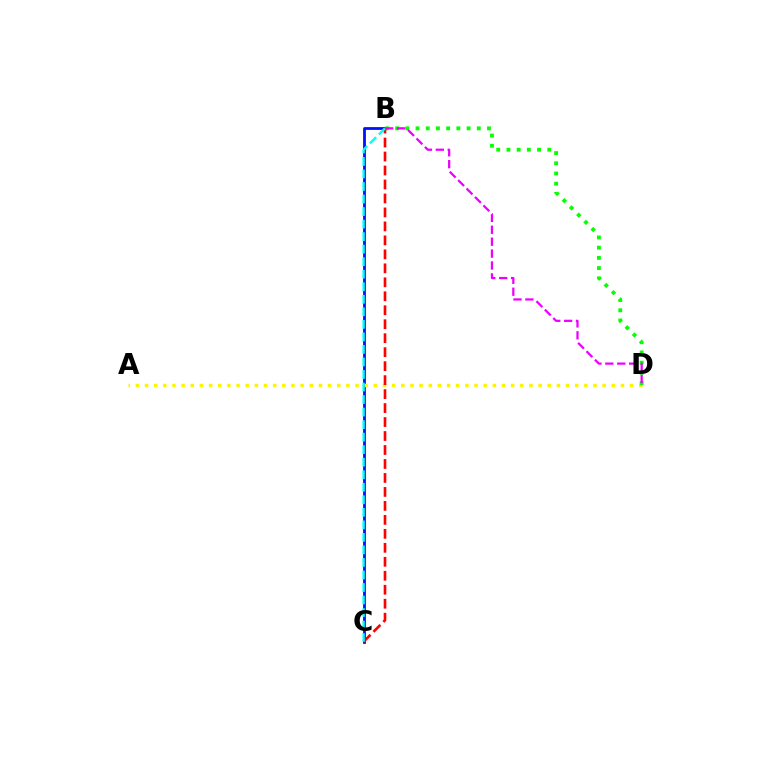{('B', 'C'): [{'color': '#0010ff', 'line_style': 'solid', 'thickness': 2.01}, {'color': '#ff0000', 'line_style': 'dashed', 'thickness': 1.9}, {'color': '#00fff6', 'line_style': 'dashed', 'thickness': 1.7}], ('A', 'D'): [{'color': '#fcf500', 'line_style': 'dotted', 'thickness': 2.49}], ('B', 'D'): [{'color': '#08ff00', 'line_style': 'dotted', 'thickness': 2.77}, {'color': '#ee00ff', 'line_style': 'dashed', 'thickness': 1.62}]}